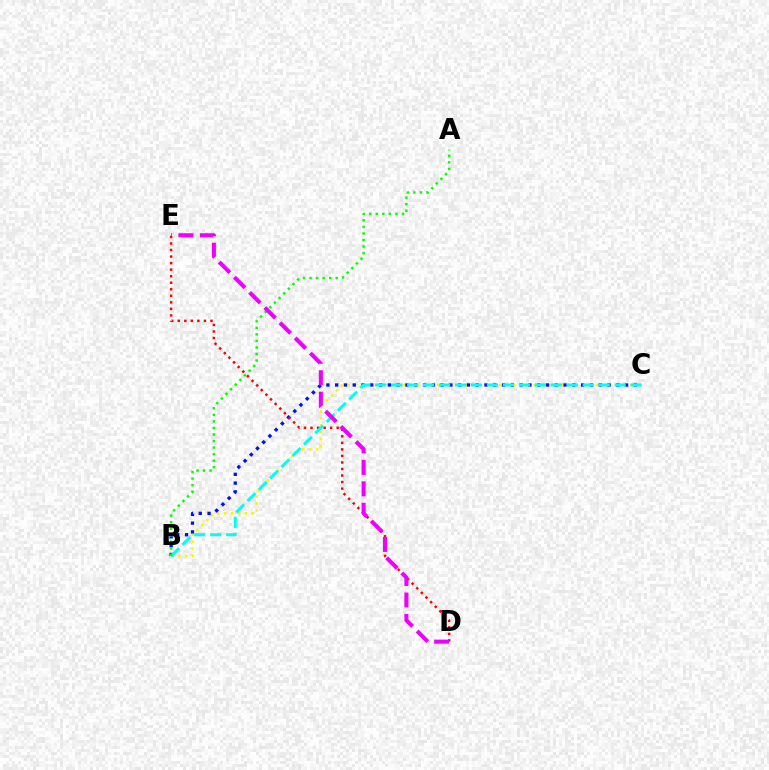{('B', 'C'): [{'color': '#fcf500', 'line_style': 'dotted', 'thickness': 1.88}, {'color': '#0010ff', 'line_style': 'dotted', 'thickness': 2.39}, {'color': '#00fff6', 'line_style': 'dashed', 'thickness': 2.17}], ('D', 'E'): [{'color': '#ff0000', 'line_style': 'dotted', 'thickness': 1.78}, {'color': '#ee00ff', 'line_style': 'dashed', 'thickness': 2.92}], ('A', 'B'): [{'color': '#08ff00', 'line_style': 'dotted', 'thickness': 1.78}]}